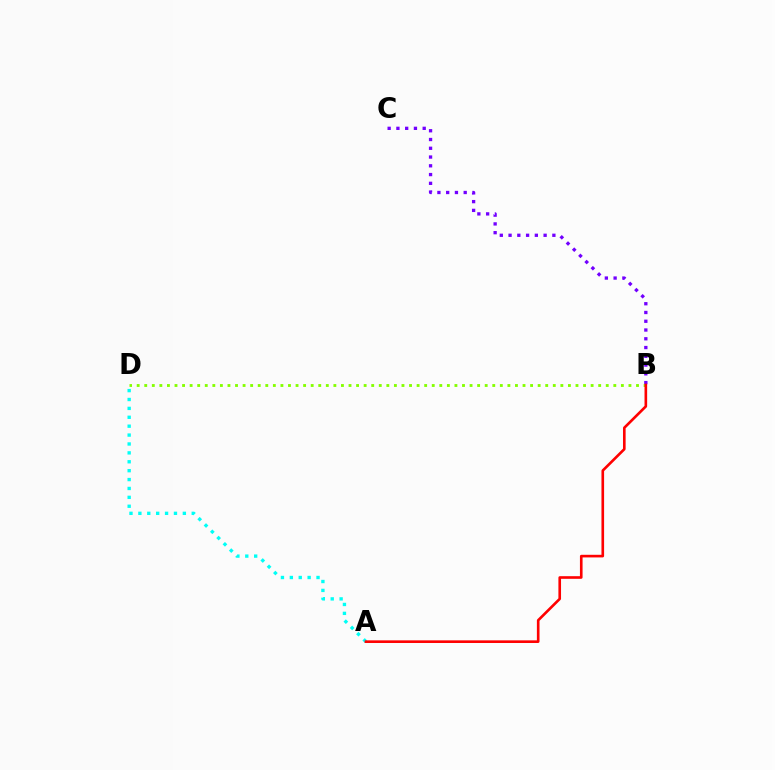{('B', 'C'): [{'color': '#7200ff', 'line_style': 'dotted', 'thickness': 2.38}], ('A', 'D'): [{'color': '#00fff6', 'line_style': 'dotted', 'thickness': 2.42}], ('B', 'D'): [{'color': '#84ff00', 'line_style': 'dotted', 'thickness': 2.06}], ('A', 'B'): [{'color': '#ff0000', 'line_style': 'solid', 'thickness': 1.89}]}